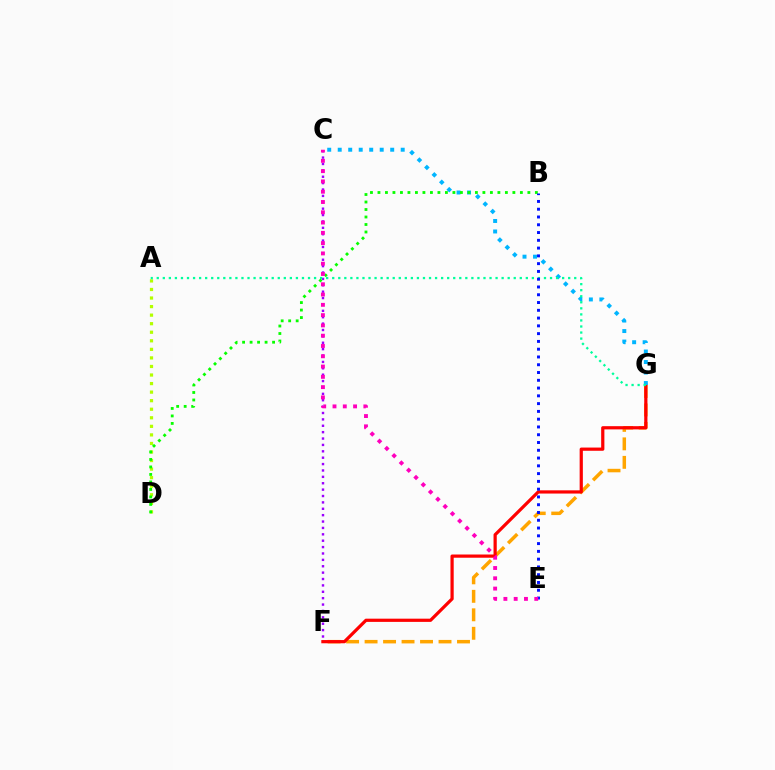{('C', 'F'): [{'color': '#9b00ff', 'line_style': 'dotted', 'thickness': 1.73}], ('F', 'G'): [{'color': '#ffa500', 'line_style': 'dashed', 'thickness': 2.51}, {'color': '#ff0000', 'line_style': 'solid', 'thickness': 2.31}], ('A', 'D'): [{'color': '#b3ff00', 'line_style': 'dotted', 'thickness': 2.32}], ('C', 'G'): [{'color': '#00b5ff', 'line_style': 'dotted', 'thickness': 2.85}], ('A', 'G'): [{'color': '#00ff9d', 'line_style': 'dotted', 'thickness': 1.64}], ('B', 'D'): [{'color': '#08ff00', 'line_style': 'dotted', 'thickness': 2.04}], ('B', 'E'): [{'color': '#0010ff', 'line_style': 'dotted', 'thickness': 2.11}], ('C', 'E'): [{'color': '#ff00bd', 'line_style': 'dotted', 'thickness': 2.79}]}